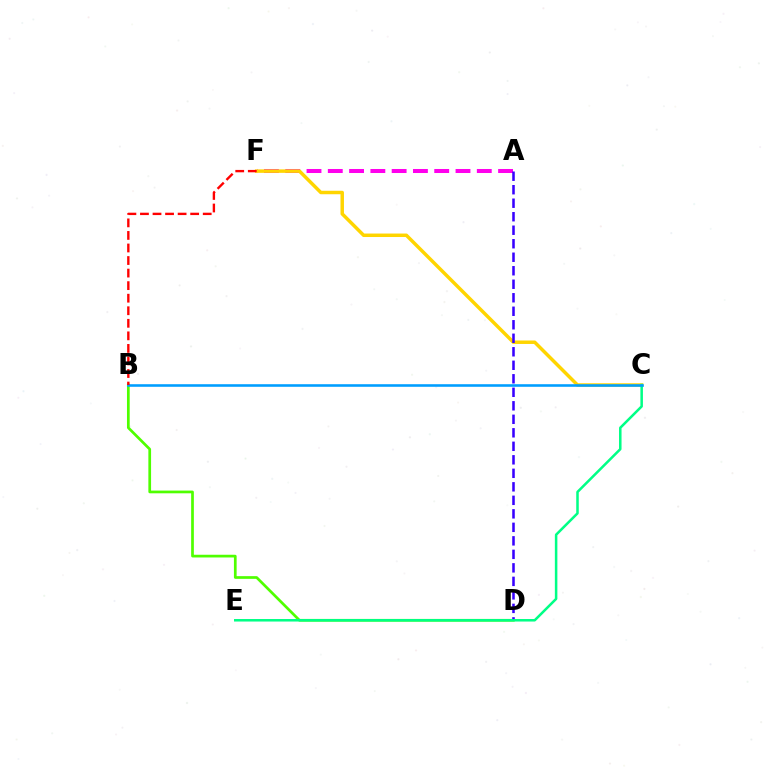{('A', 'F'): [{'color': '#ff00ed', 'line_style': 'dashed', 'thickness': 2.89}], ('B', 'D'): [{'color': '#4fff00', 'line_style': 'solid', 'thickness': 1.95}], ('C', 'F'): [{'color': '#ffd500', 'line_style': 'solid', 'thickness': 2.5}], ('A', 'D'): [{'color': '#3700ff', 'line_style': 'dashed', 'thickness': 1.83}], ('C', 'E'): [{'color': '#00ff86', 'line_style': 'solid', 'thickness': 1.82}], ('B', 'C'): [{'color': '#009eff', 'line_style': 'solid', 'thickness': 1.86}], ('B', 'F'): [{'color': '#ff0000', 'line_style': 'dashed', 'thickness': 1.71}]}